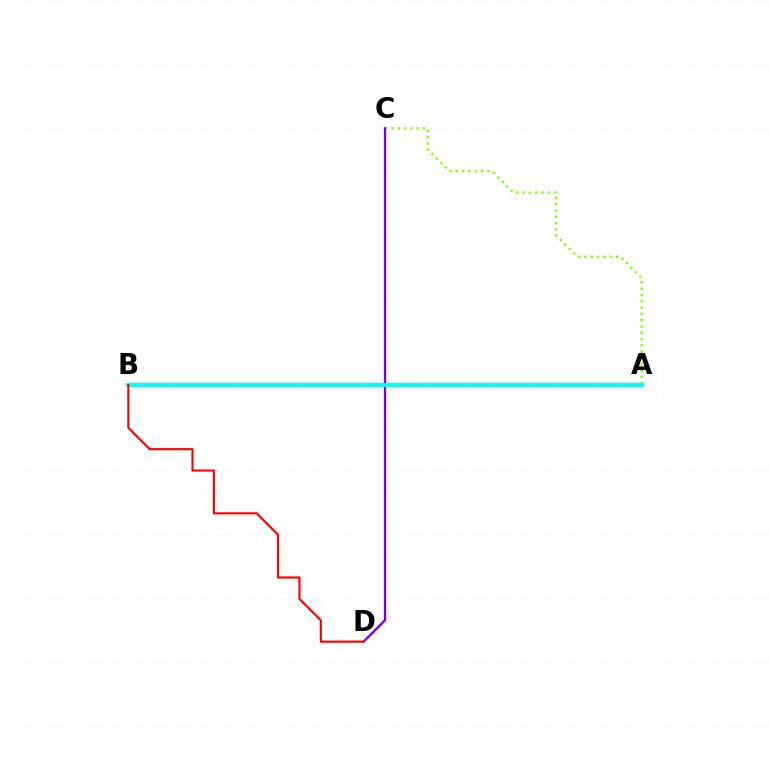{('A', 'C'): [{'color': '#84ff00', 'line_style': 'dotted', 'thickness': 1.71}], ('C', 'D'): [{'color': '#7200ff', 'line_style': 'solid', 'thickness': 1.67}], ('A', 'B'): [{'color': '#00fff6', 'line_style': 'solid', 'thickness': 2.95}], ('B', 'D'): [{'color': '#ff0000', 'line_style': 'solid', 'thickness': 1.54}]}